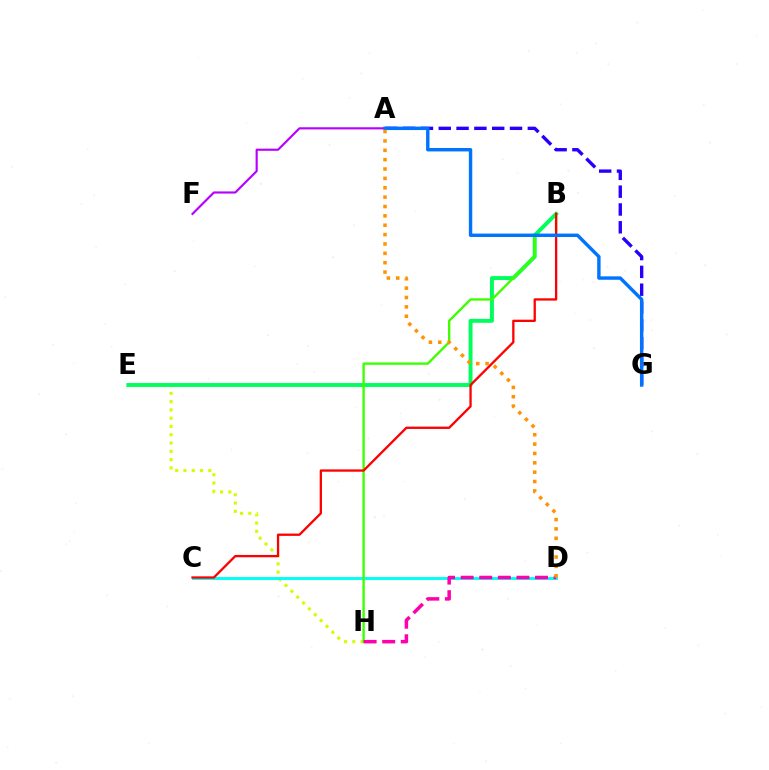{('E', 'H'): [{'color': '#d1ff00', 'line_style': 'dotted', 'thickness': 2.25}], ('B', 'E'): [{'color': '#00ff5c', 'line_style': 'solid', 'thickness': 2.82}], ('C', 'D'): [{'color': '#00fff6', 'line_style': 'solid', 'thickness': 2.1}], ('B', 'H'): [{'color': '#3dff00', 'line_style': 'solid', 'thickness': 1.7}], ('A', 'F'): [{'color': '#b900ff', 'line_style': 'solid', 'thickness': 1.55}], ('D', 'H'): [{'color': '#ff00ac', 'line_style': 'dashed', 'thickness': 2.53}], ('A', 'G'): [{'color': '#2500ff', 'line_style': 'dashed', 'thickness': 2.42}, {'color': '#0074ff', 'line_style': 'solid', 'thickness': 2.46}], ('B', 'C'): [{'color': '#ff0000', 'line_style': 'solid', 'thickness': 1.66}], ('A', 'D'): [{'color': '#ff9400', 'line_style': 'dotted', 'thickness': 2.54}]}